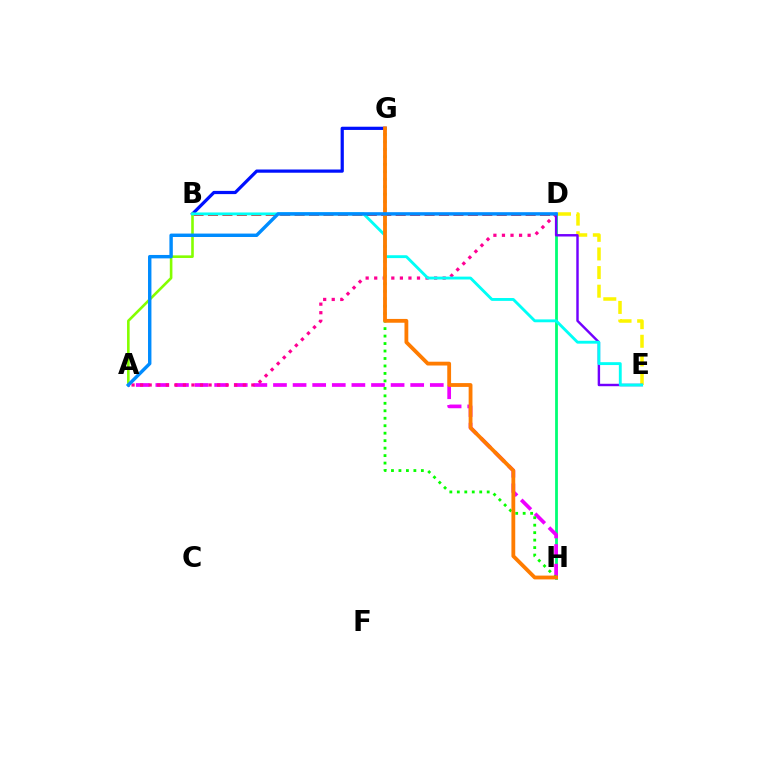{('B', 'D'): [{'color': '#ff0000', 'line_style': 'dashed', 'thickness': 1.96}], ('D', 'H'): [{'color': '#00ff74', 'line_style': 'solid', 'thickness': 2.01}], ('D', 'E'): [{'color': '#fcf500', 'line_style': 'dashed', 'thickness': 2.53}, {'color': '#7200ff', 'line_style': 'solid', 'thickness': 1.75}], ('A', 'H'): [{'color': '#ee00ff', 'line_style': 'dashed', 'thickness': 2.66}], ('B', 'G'): [{'color': '#0010ff', 'line_style': 'solid', 'thickness': 2.32}], ('A', 'B'): [{'color': '#84ff00', 'line_style': 'solid', 'thickness': 1.88}], ('A', 'D'): [{'color': '#ff0094', 'line_style': 'dotted', 'thickness': 2.32}, {'color': '#008cff', 'line_style': 'solid', 'thickness': 2.46}], ('G', 'H'): [{'color': '#08ff00', 'line_style': 'dotted', 'thickness': 2.03}, {'color': '#ff7c00', 'line_style': 'solid', 'thickness': 2.74}], ('B', 'E'): [{'color': '#00fff6', 'line_style': 'solid', 'thickness': 2.07}]}